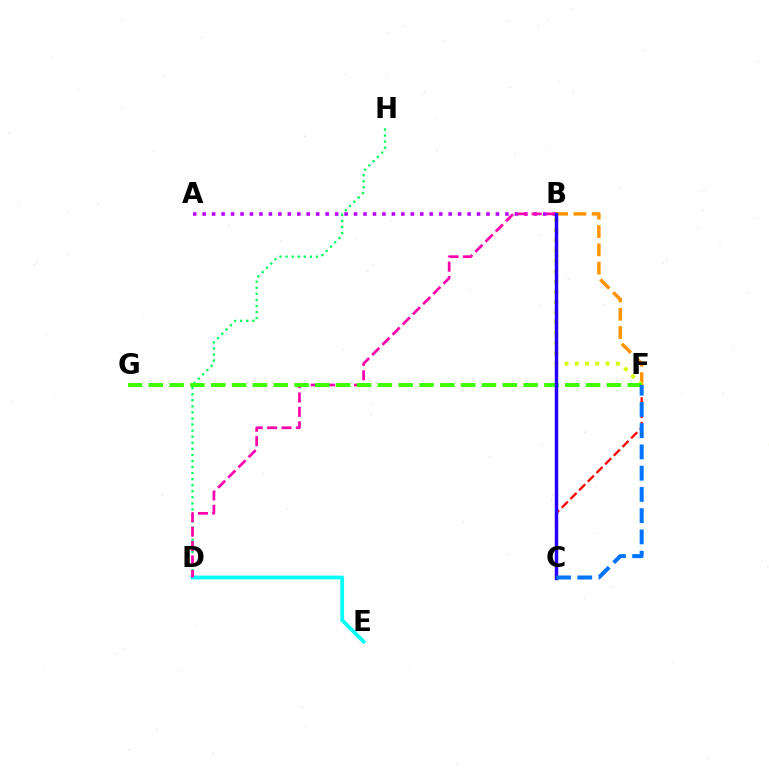{('A', 'B'): [{'color': '#b900ff', 'line_style': 'dotted', 'thickness': 2.57}], ('B', 'F'): [{'color': '#ff9400', 'line_style': 'dashed', 'thickness': 2.49}, {'color': '#d1ff00', 'line_style': 'dotted', 'thickness': 2.79}], ('D', 'H'): [{'color': '#00ff5c', 'line_style': 'dotted', 'thickness': 1.65}], ('D', 'E'): [{'color': '#00fff6', 'line_style': 'solid', 'thickness': 2.69}], ('B', 'D'): [{'color': '#ff00ac', 'line_style': 'dashed', 'thickness': 1.96}], ('F', 'G'): [{'color': '#3dff00', 'line_style': 'dashed', 'thickness': 2.83}], ('C', 'F'): [{'color': '#ff0000', 'line_style': 'dashed', 'thickness': 1.67}, {'color': '#0074ff', 'line_style': 'dashed', 'thickness': 2.89}], ('B', 'C'): [{'color': '#2500ff', 'line_style': 'solid', 'thickness': 2.48}]}